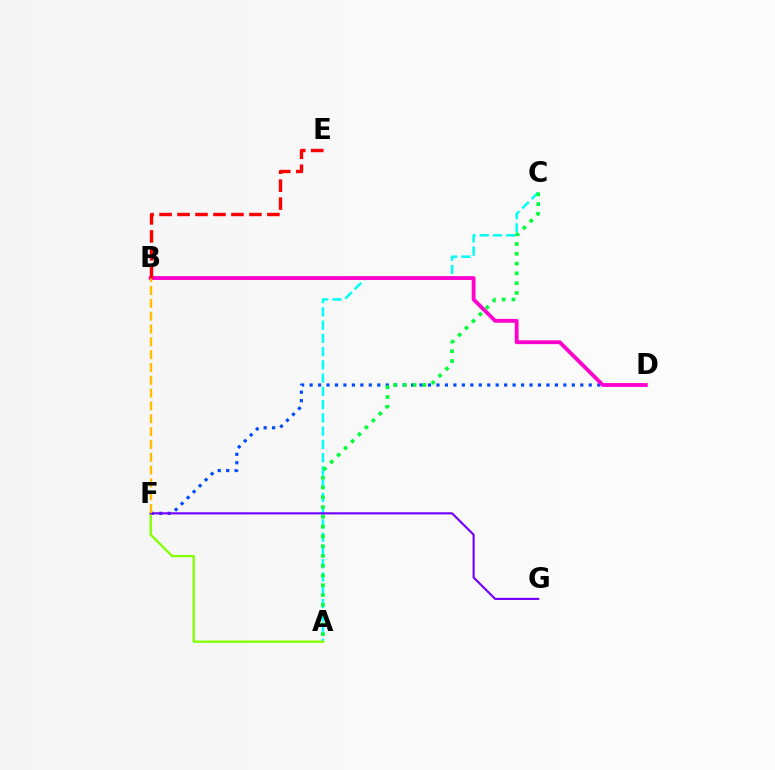{('D', 'F'): [{'color': '#004bff', 'line_style': 'dotted', 'thickness': 2.3}], ('A', 'C'): [{'color': '#00fff6', 'line_style': 'dashed', 'thickness': 1.8}, {'color': '#00ff39', 'line_style': 'dotted', 'thickness': 2.66}], ('B', 'D'): [{'color': '#ff00cf', 'line_style': 'solid', 'thickness': 2.75}], ('A', 'F'): [{'color': '#84ff00', 'line_style': 'solid', 'thickness': 1.68}], ('F', 'G'): [{'color': '#7200ff', 'line_style': 'solid', 'thickness': 1.54}], ('B', 'F'): [{'color': '#ffbd00', 'line_style': 'dashed', 'thickness': 1.74}], ('B', 'E'): [{'color': '#ff0000', 'line_style': 'dashed', 'thickness': 2.44}]}